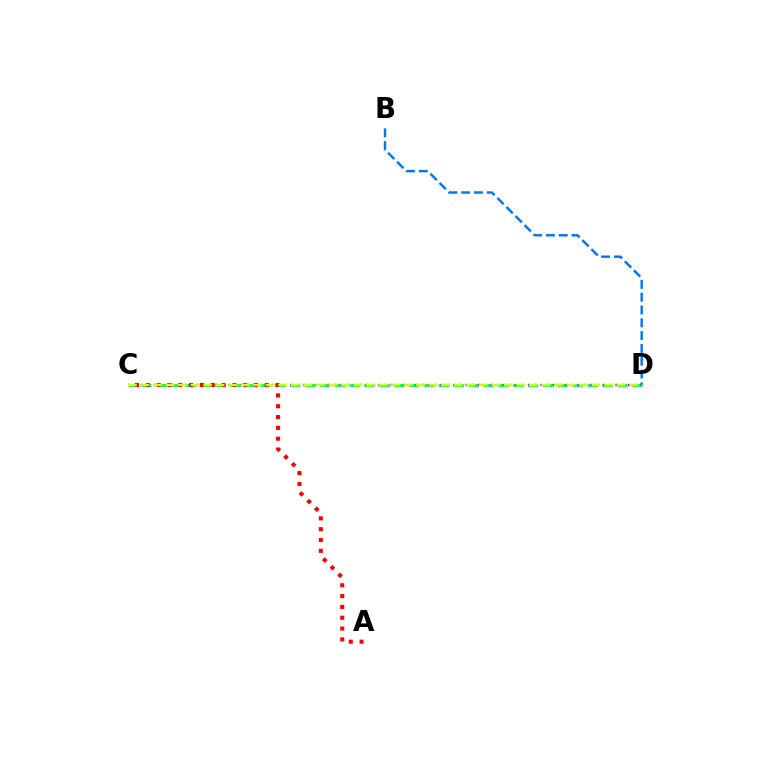{('B', 'D'): [{'color': '#0074ff', 'line_style': 'dashed', 'thickness': 1.74}], ('C', 'D'): [{'color': '#00ff5c', 'line_style': 'dashed', 'thickness': 2.02}, {'color': '#b900ff', 'line_style': 'dotted', 'thickness': 1.7}, {'color': '#d1ff00', 'line_style': 'dashed', 'thickness': 1.7}], ('A', 'C'): [{'color': '#ff0000', 'line_style': 'dotted', 'thickness': 2.94}]}